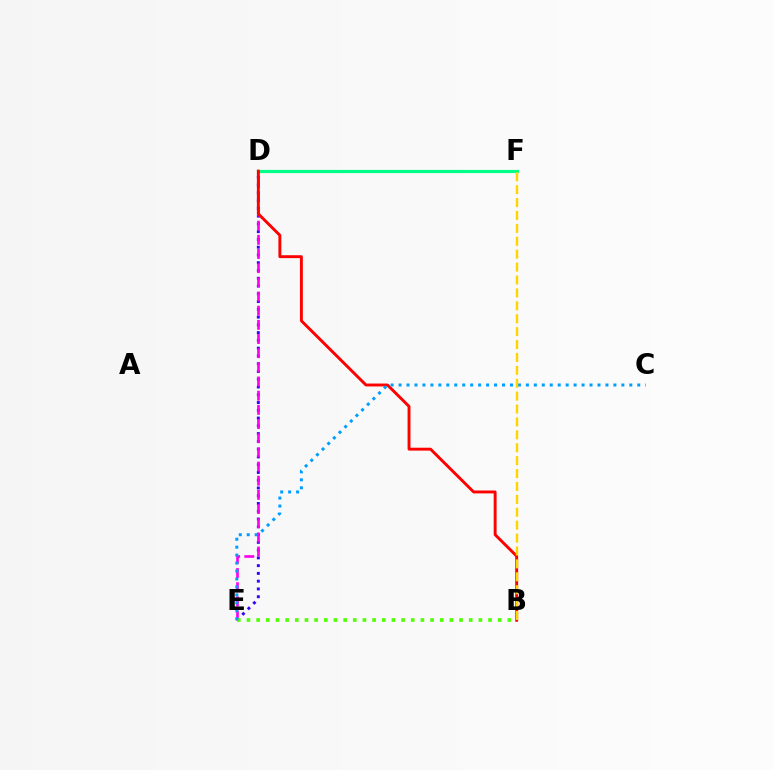{('D', 'F'): [{'color': '#00ff86', 'line_style': 'solid', 'thickness': 2.28}], ('D', 'E'): [{'color': '#3700ff', 'line_style': 'dotted', 'thickness': 2.11}, {'color': '#ff00ed', 'line_style': 'dashed', 'thickness': 1.92}], ('B', 'D'): [{'color': '#ff0000', 'line_style': 'solid', 'thickness': 2.09}], ('B', 'E'): [{'color': '#4fff00', 'line_style': 'dotted', 'thickness': 2.63}], ('C', 'E'): [{'color': '#009eff', 'line_style': 'dotted', 'thickness': 2.16}], ('B', 'F'): [{'color': '#ffd500', 'line_style': 'dashed', 'thickness': 1.75}]}